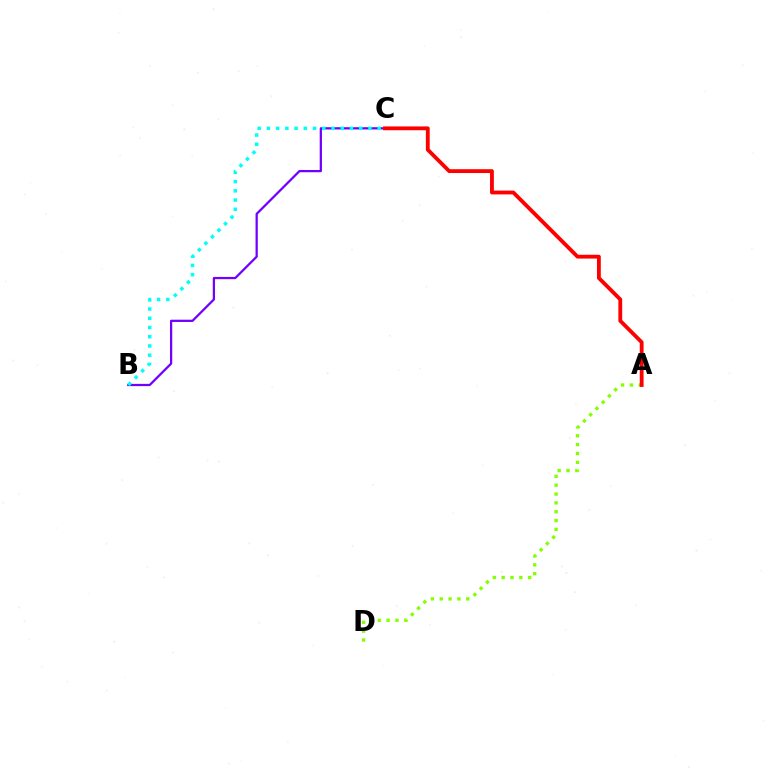{('B', 'C'): [{'color': '#7200ff', 'line_style': 'solid', 'thickness': 1.62}, {'color': '#00fff6', 'line_style': 'dotted', 'thickness': 2.51}], ('A', 'D'): [{'color': '#84ff00', 'line_style': 'dotted', 'thickness': 2.4}], ('A', 'C'): [{'color': '#ff0000', 'line_style': 'solid', 'thickness': 2.76}]}